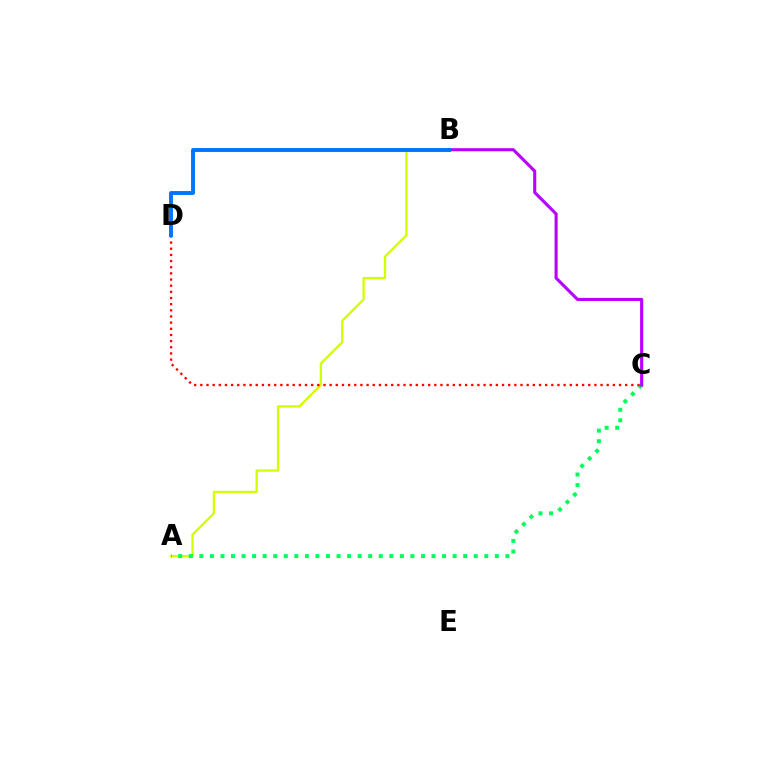{('A', 'B'): [{'color': '#d1ff00', 'line_style': 'solid', 'thickness': 1.65}], ('A', 'C'): [{'color': '#00ff5c', 'line_style': 'dotted', 'thickness': 2.87}], ('C', 'D'): [{'color': '#ff0000', 'line_style': 'dotted', 'thickness': 1.67}], ('B', 'C'): [{'color': '#b900ff', 'line_style': 'solid', 'thickness': 2.23}], ('B', 'D'): [{'color': '#0074ff', 'line_style': 'solid', 'thickness': 2.8}]}